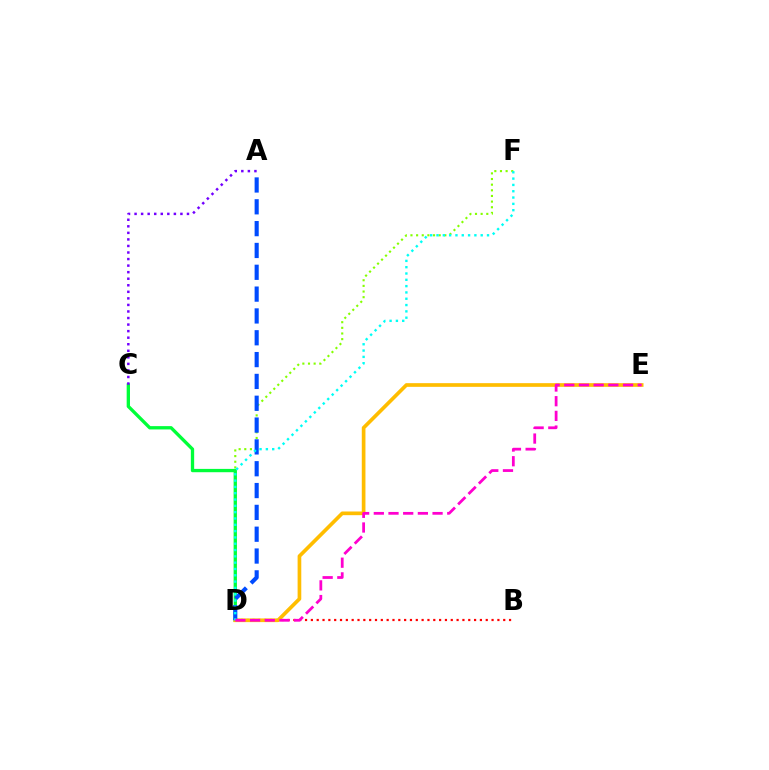{('D', 'F'): [{'color': '#84ff00', 'line_style': 'dotted', 'thickness': 1.53}, {'color': '#00fff6', 'line_style': 'dotted', 'thickness': 1.72}], ('C', 'D'): [{'color': '#00ff39', 'line_style': 'solid', 'thickness': 2.39}], ('B', 'D'): [{'color': '#ff0000', 'line_style': 'dotted', 'thickness': 1.58}], ('D', 'E'): [{'color': '#ffbd00', 'line_style': 'solid', 'thickness': 2.65}, {'color': '#ff00cf', 'line_style': 'dashed', 'thickness': 2.0}], ('A', 'D'): [{'color': '#004bff', 'line_style': 'dashed', 'thickness': 2.97}], ('A', 'C'): [{'color': '#7200ff', 'line_style': 'dotted', 'thickness': 1.78}]}